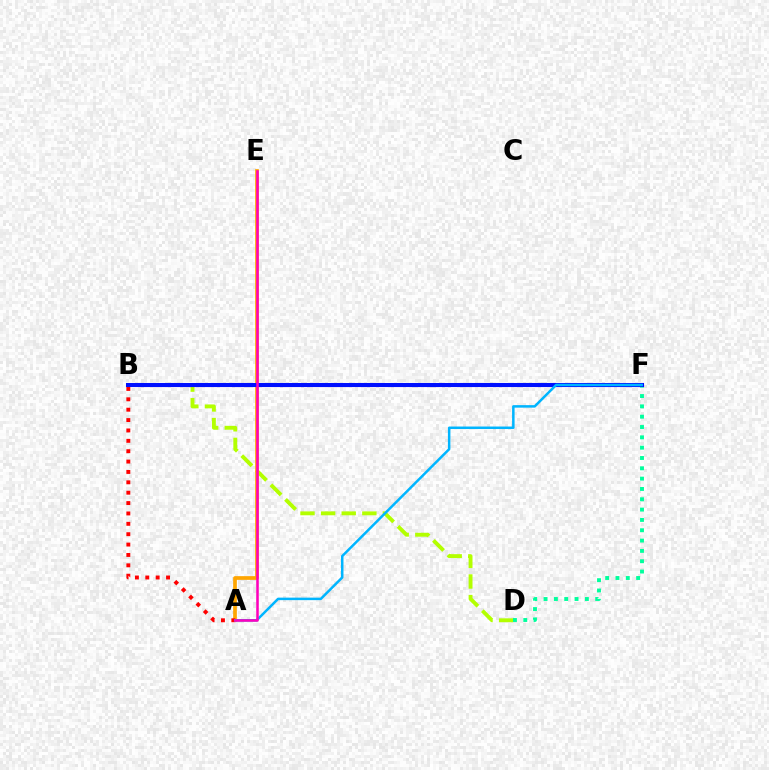{('B', 'D'): [{'color': '#b3ff00', 'line_style': 'dashed', 'thickness': 2.8}], ('B', 'F'): [{'color': '#9b00ff', 'line_style': 'solid', 'thickness': 2.23}, {'color': '#08ff00', 'line_style': 'dotted', 'thickness': 2.53}, {'color': '#0010ff', 'line_style': 'solid', 'thickness': 2.91}], ('A', 'E'): [{'color': '#ffa500', 'line_style': 'solid', 'thickness': 2.67}, {'color': '#ff00bd', 'line_style': 'solid', 'thickness': 1.82}], ('D', 'F'): [{'color': '#00ff9d', 'line_style': 'dotted', 'thickness': 2.8}], ('A', 'B'): [{'color': '#ff0000', 'line_style': 'dotted', 'thickness': 2.82}], ('A', 'F'): [{'color': '#00b5ff', 'line_style': 'solid', 'thickness': 1.8}]}